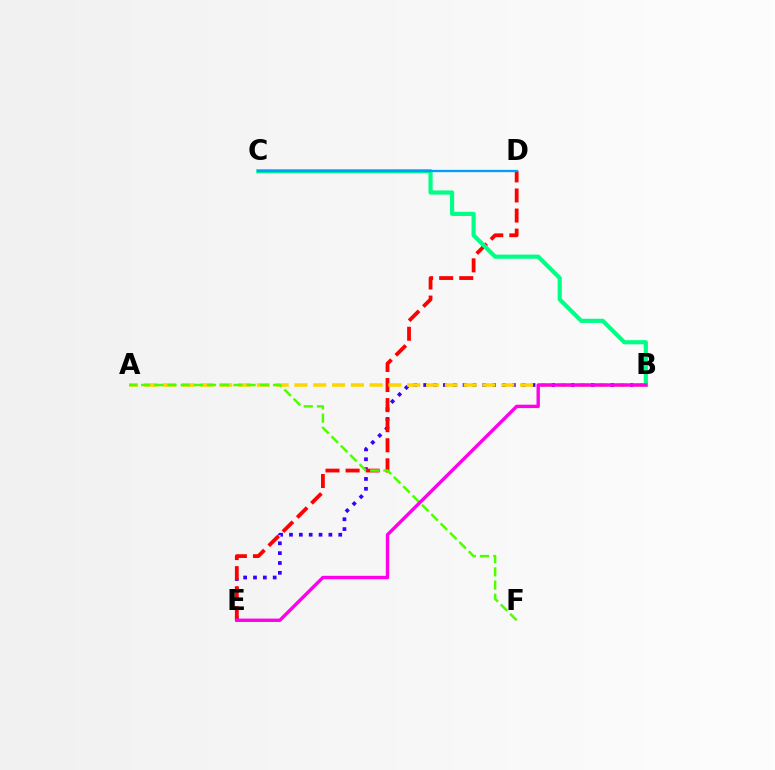{('B', 'E'): [{'color': '#3700ff', 'line_style': 'dotted', 'thickness': 2.68}, {'color': '#ff00ed', 'line_style': 'solid', 'thickness': 2.44}], ('D', 'E'): [{'color': '#ff0000', 'line_style': 'dashed', 'thickness': 2.73}], ('B', 'C'): [{'color': '#00ff86', 'line_style': 'solid', 'thickness': 3.0}], ('A', 'B'): [{'color': '#ffd500', 'line_style': 'dashed', 'thickness': 2.55}], ('C', 'D'): [{'color': '#009eff', 'line_style': 'solid', 'thickness': 1.66}], ('A', 'F'): [{'color': '#4fff00', 'line_style': 'dashed', 'thickness': 1.79}]}